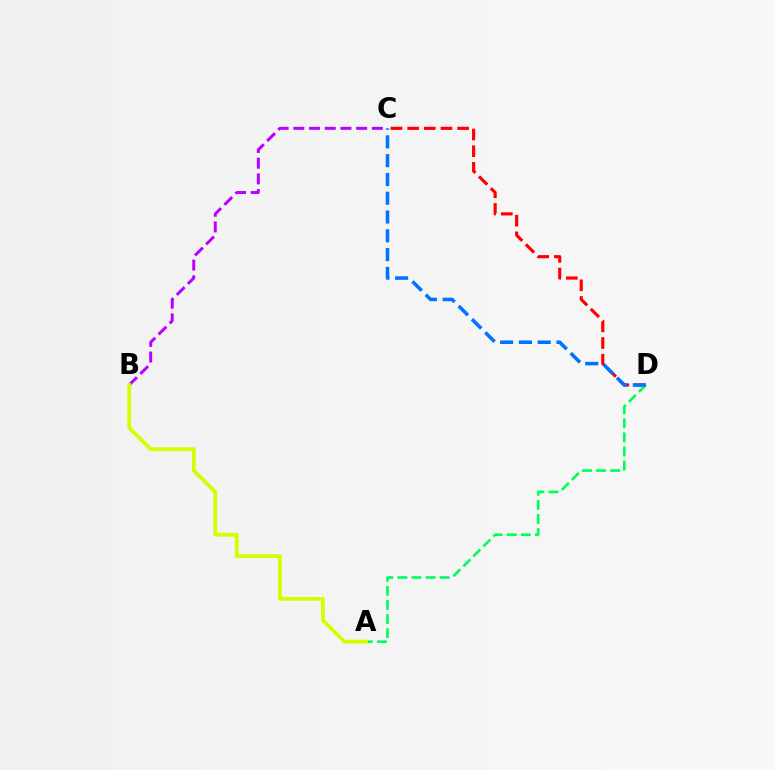{('B', 'C'): [{'color': '#b900ff', 'line_style': 'dashed', 'thickness': 2.13}], ('C', 'D'): [{'color': '#ff0000', 'line_style': 'dashed', 'thickness': 2.26}, {'color': '#0074ff', 'line_style': 'dashed', 'thickness': 2.55}], ('A', 'D'): [{'color': '#00ff5c', 'line_style': 'dashed', 'thickness': 1.92}], ('A', 'B'): [{'color': '#d1ff00', 'line_style': 'solid', 'thickness': 2.69}]}